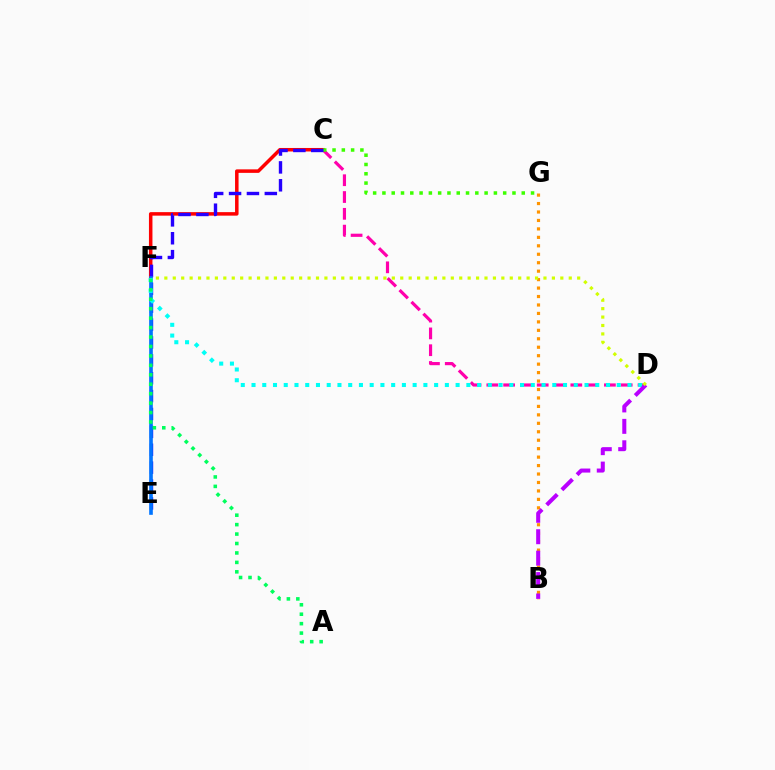{('C', 'D'): [{'color': '#ff00ac', 'line_style': 'dashed', 'thickness': 2.28}], ('B', 'G'): [{'color': '#ff9400', 'line_style': 'dotted', 'thickness': 2.3}], ('C', 'F'): [{'color': '#ff0000', 'line_style': 'solid', 'thickness': 2.53}], ('C', 'G'): [{'color': '#3dff00', 'line_style': 'dotted', 'thickness': 2.52}], ('C', 'E'): [{'color': '#2500ff', 'line_style': 'dashed', 'thickness': 2.43}], ('E', 'F'): [{'color': '#0074ff', 'line_style': 'solid', 'thickness': 2.61}], ('D', 'F'): [{'color': '#00fff6', 'line_style': 'dotted', 'thickness': 2.92}, {'color': '#d1ff00', 'line_style': 'dotted', 'thickness': 2.29}], ('B', 'D'): [{'color': '#b900ff', 'line_style': 'dashed', 'thickness': 2.91}], ('A', 'F'): [{'color': '#00ff5c', 'line_style': 'dotted', 'thickness': 2.56}]}